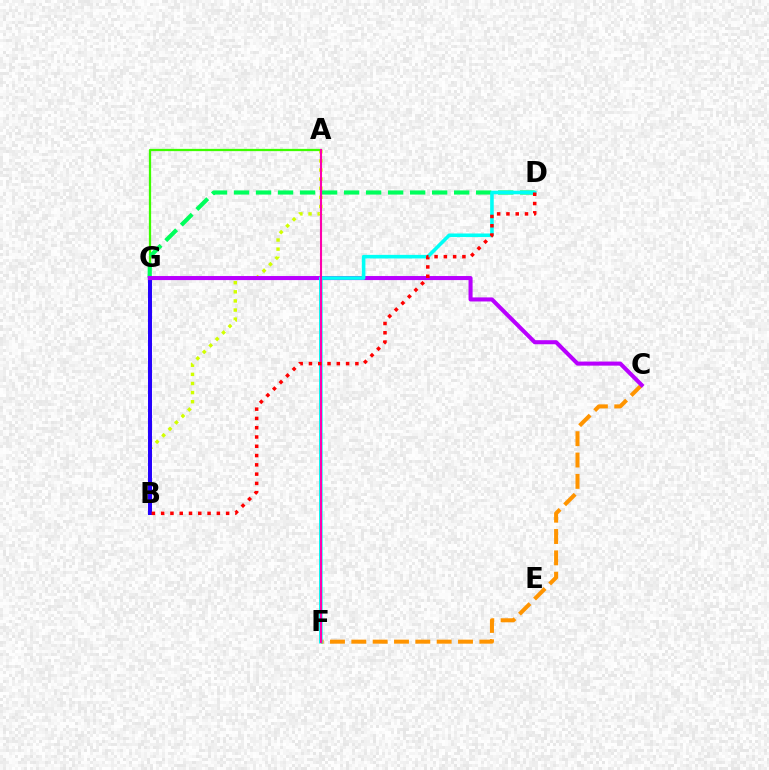{('A', 'B'): [{'color': '#d1ff00', 'line_style': 'dotted', 'thickness': 2.48}], ('A', 'G'): [{'color': '#3dff00', 'line_style': 'solid', 'thickness': 1.63}], ('D', 'G'): [{'color': '#00ff5c', 'line_style': 'dashed', 'thickness': 2.99}], ('B', 'G'): [{'color': '#0074ff', 'line_style': 'dashed', 'thickness': 1.66}, {'color': '#2500ff', 'line_style': 'solid', 'thickness': 2.86}], ('C', 'F'): [{'color': '#ff9400', 'line_style': 'dashed', 'thickness': 2.9}], ('C', 'G'): [{'color': '#b900ff', 'line_style': 'solid', 'thickness': 2.92}], ('D', 'F'): [{'color': '#00fff6', 'line_style': 'solid', 'thickness': 2.59}], ('A', 'F'): [{'color': '#ff00ac', 'line_style': 'solid', 'thickness': 1.51}], ('B', 'D'): [{'color': '#ff0000', 'line_style': 'dotted', 'thickness': 2.52}]}